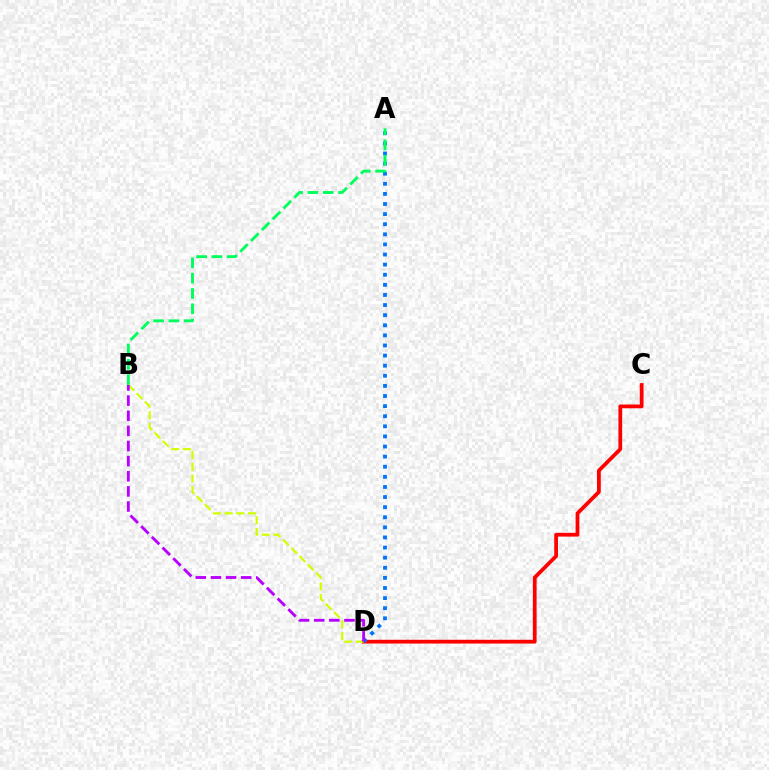{('C', 'D'): [{'color': '#ff0000', 'line_style': 'solid', 'thickness': 2.71}], ('A', 'D'): [{'color': '#0074ff', 'line_style': 'dotted', 'thickness': 2.75}], ('A', 'B'): [{'color': '#00ff5c', 'line_style': 'dashed', 'thickness': 2.08}], ('B', 'D'): [{'color': '#d1ff00', 'line_style': 'dashed', 'thickness': 1.59}, {'color': '#b900ff', 'line_style': 'dashed', 'thickness': 2.05}]}